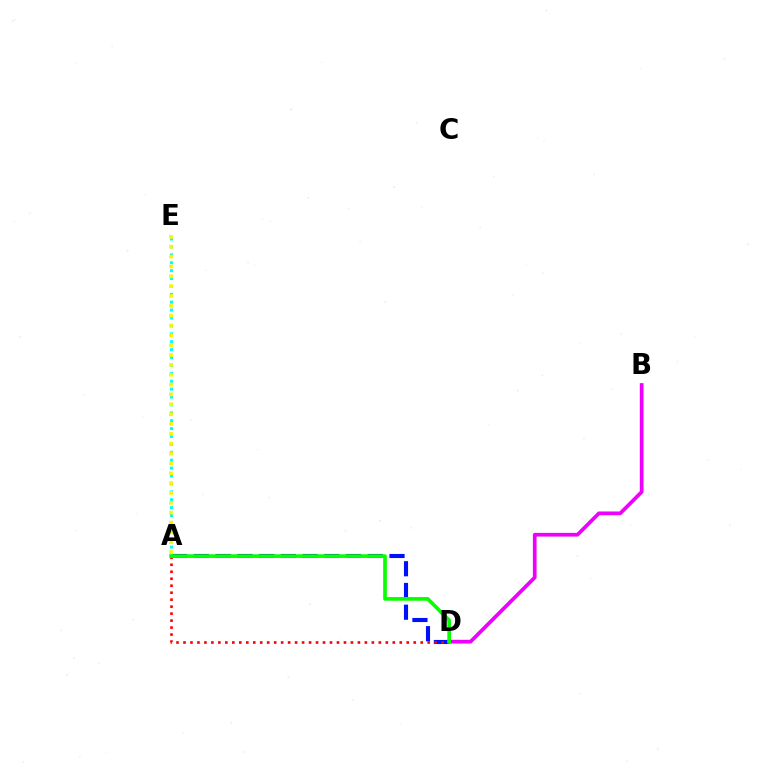{('A', 'D'): [{'color': '#0010ff', 'line_style': 'dashed', 'thickness': 2.95}, {'color': '#ff0000', 'line_style': 'dotted', 'thickness': 1.9}, {'color': '#08ff00', 'line_style': 'solid', 'thickness': 2.65}], ('B', 'D'): [{'color': '#ee00ff', 'line_style': 'solid', 'thickness': 2.68}], ('A', 'E'): [{'color': '#00fff6', 'line_style': 'dotted', 'thickness': 2.15}, {'color': '#fcf500', 'line_style': 'dotted', 'thickness': 2.68}]}